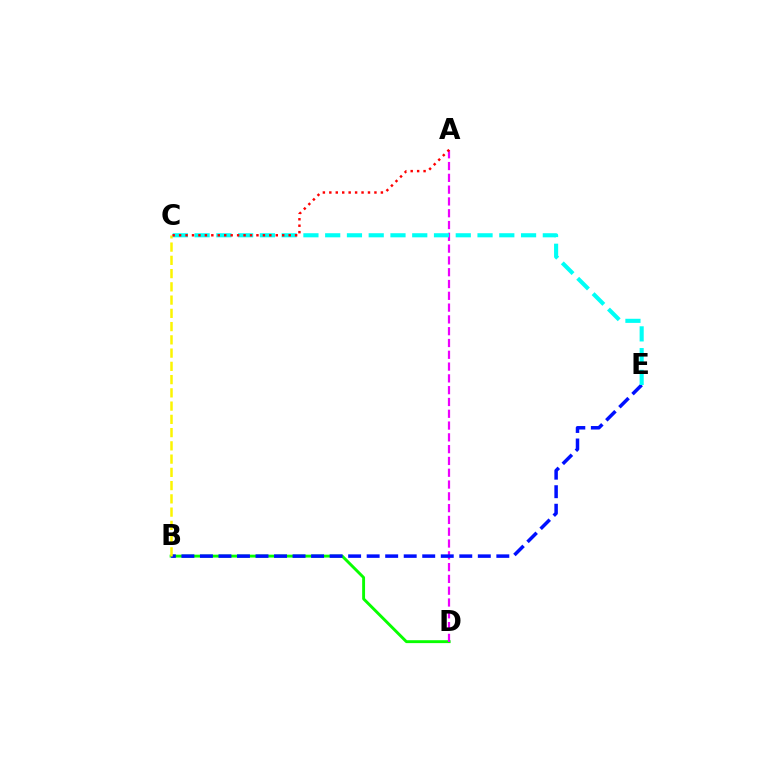{('B', 'D'): [{'color': '#08ff00', 'line_style': 'solid', 'thickness': 2.08}], ('A', 'D'): [{'color': '#ee00ff', 'line_style': 'dashed', 'thickness': 1.6}], ('B', 'E'): [{'color': '#0010ff', 'line_style': 'dashed', 'thickness': 2.52}], ('B', 'C'): [{'color': '#fcf500', 'line_style': 'dashed', 'thickness': 1.8}], ('C', 'E'): [{'color': '#00fff6', 'line_style': 'dashed', 'thickness': 2.96}], ('A', 'C'): [{'color': '#ff0000', 'line_style': 'dotted', 'thickness': 1.75}]}